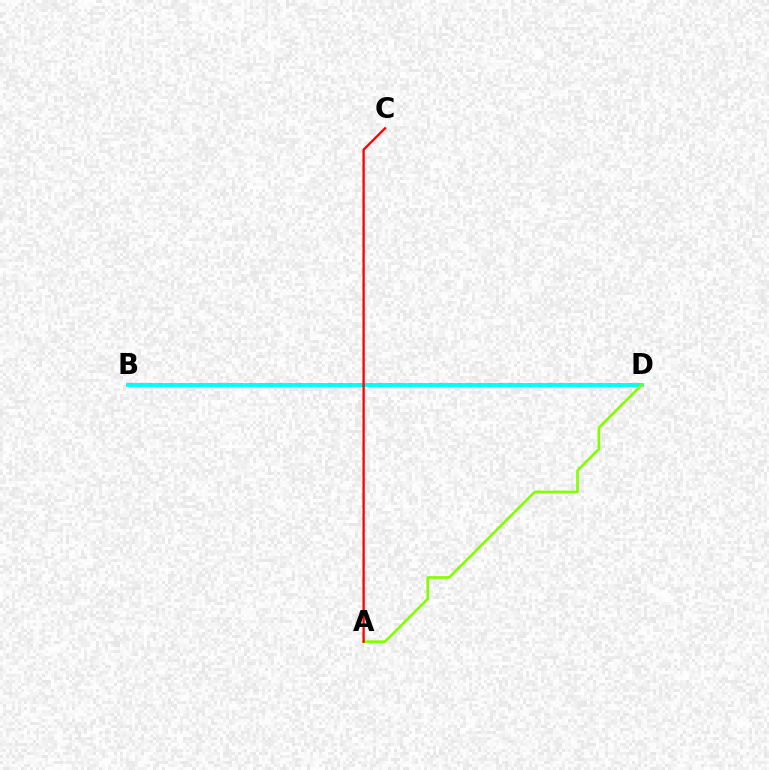{('B', 'D'): [{'color': '#7200ff', 'line_style': 'dotted', 'thickness': 2.71}, {'color': '#00fff6', 'line_style': 'solid', 'thickness': 2.79}], ('A', 'D'): [{'color': '#84ff00', 'line_style': 'solid', 'thickness': 1.93}], ('A', 'C'): [{'color': '#ff0000', 'line_style': 'solid', 'thickness': 1.66}]}